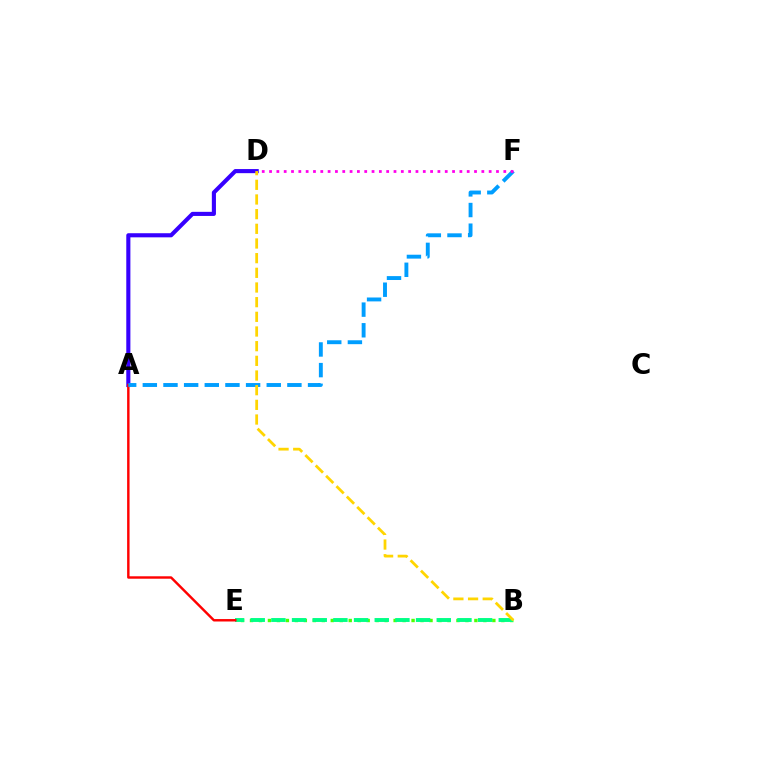{('B', 'E'): [{'color': '#4fff00', 'line_style': 'dotted', 'thickness': 2.44}, {'color': '#00ff86', 'line_style': 'dashed', 'thickness': 2.81}], ('A', 'D'): [{'color': '#3700ff', 'line_style': 'solid', 'thickness': 2.96}], ('A', 'E'): [{'color': '#ff0000', 'line_style': 'solid', 'thickness': 1.75}], ('A', 'F'): [{'color': '#009eff', 'line_style': 'dashed', 'thickness': 2.81}], ('B', 'D'): [{'color': '#ffd500', 'line_style': 'dashed', 'thickness': 1.99}], ('D', 'F'): [{'color': '#ff00ed', 'line_style': 'dotted', 'thickness': 1.99}]}